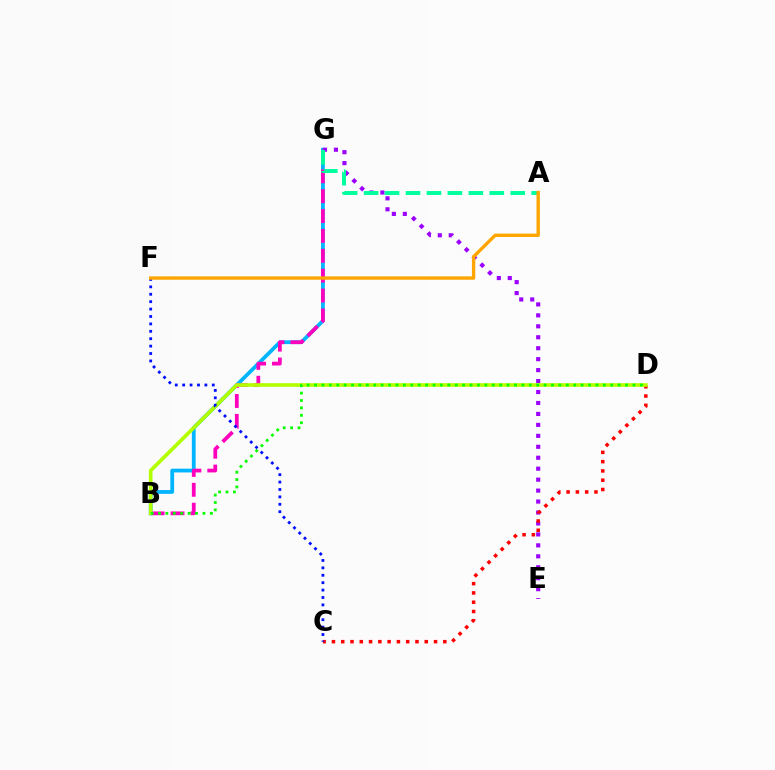{('B', 'G'): [{'color': '#00b5ff', 'line_style': 'solid', 'thickness': 2.72}, {'color': '#ff00bd', 'line_style': 'dashed', 'thickness': 2.7}], ('E', 'G'): [{'color': '#9b00ff', 'line_style': 'dotted', 'thickness': 2.98}], ('C', 'D'): [{'color': '#ff0000', 'line_style': 'dotted', 'thickness': 2.52}], ('B', 'D'): [{'color': '#b3ff00', 'line_style': 'solid', 'thickness': 2.62}, {'color': '#08ff00', 'line_style': 'dotted', 'thickness': 2.01}], ('A', 'G'): [{'color': '#00ff9d', 'line_style': 'dashed', 'thickness': 2.85}], ('C', 'F'): [{'color': '#0010ff', 'line_style': 'dotted', 'thickness': 2.01}], ('A', 'F'): [{'color': '#ffa500', 'line_style': 'solid', 'thickness': 2.43}]}